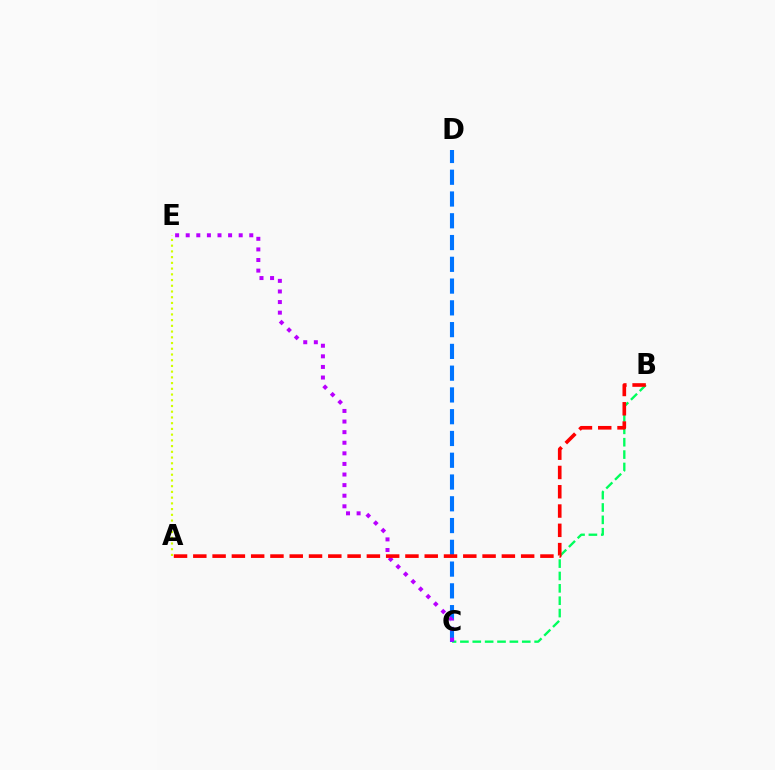{('B', 'C'): [{'color': '#00ff5c', 'line_style': 'dashed', 'thickness': 1.68}], ('C', 'D'): [{'color': '#0074ff', 'line_style': 'dashed', 'thickness': 2.96}], ('C', 'E'): [{'color': '#b900ff', 'line_style': 'dotted', 'thickness': 2.88}], ('A', 'B'): [{'color': '#ff0000', 'line_style': 'dashed', 'thickness': 2.62}], ('A', 'E'): [{'color': '#d1ff00', 'line_style': 'dotted', 'thickness': 1.56}]}